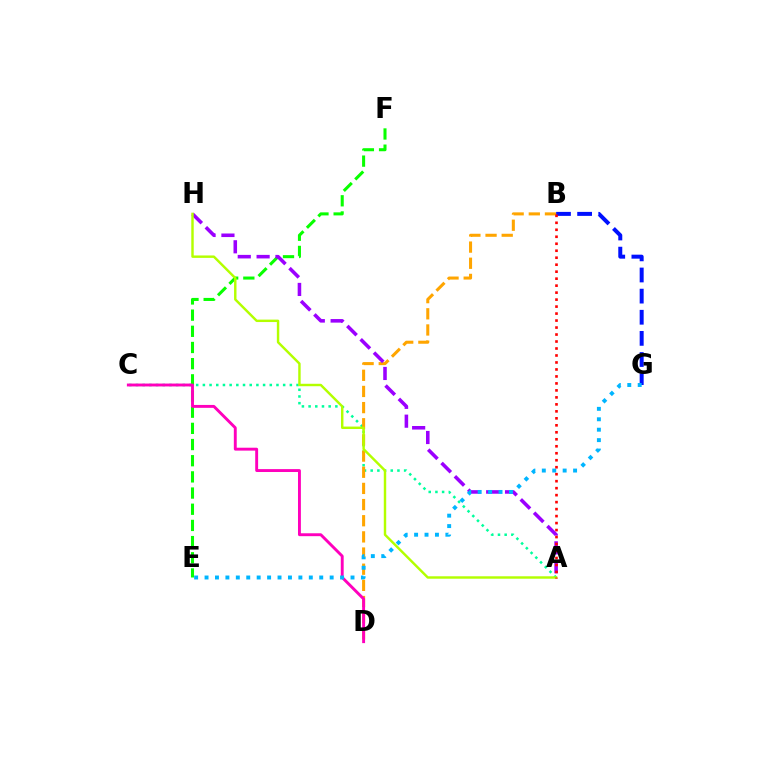{('E', 'F'): [{'color': '#08ff00', 'line_style': 'dashed', 'thickness': 2.2}], ('B', 'G'): [{'color': '#0010ff', 'line_style': 'dashed', 'thickness': 2.87}], ('A', 'C'): [{'color': '#00ff9d', 'line_style': 'dotted', 'thickness': 1.82}], ('B', 'D'): [{'color': '#ffa500', 'line_style': 'dashed', 'thickness': 2.2}], ('C', 'D'): [{'color': '#ff00bd', 'line_style': 'solid', 'thickness': 2.09}], ('A', 'H'): [{'color': '#9b00ff', 'line_style': 'dashed', 'thickness': 2.56}, {'color': '#b3ff00', 'line_style': 'solid', 'thickness': 1.75}], ('E', 'G'): [{'color': '#00b5ff', 'line_style': 'dotted', 'thickness': 2.83}], ('A', 'B'): [{'color': '#ff0000', 'line_style': 'dotted', 'thickness': 1.9}]}